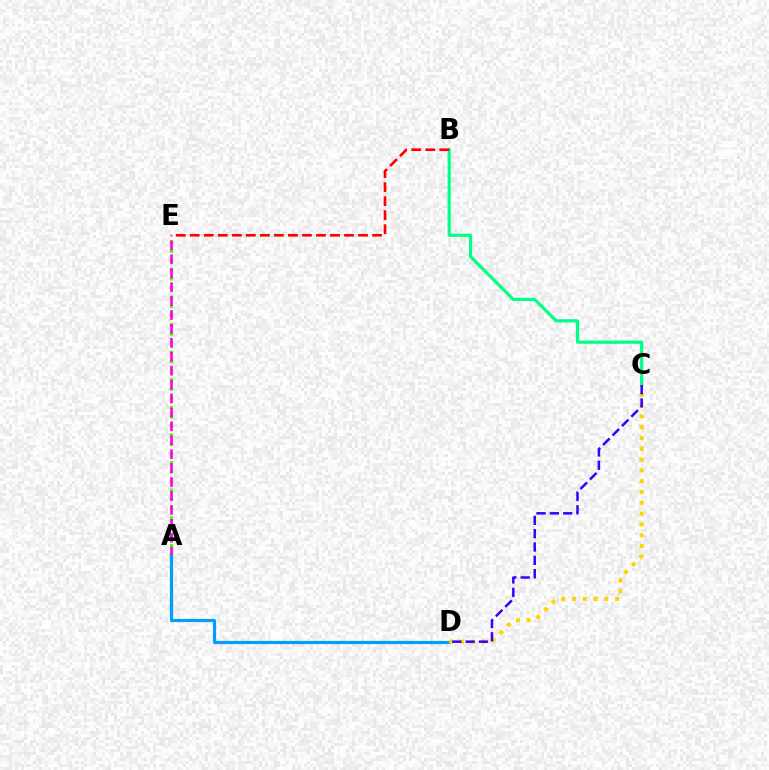{('A', 'E'): [{'color': '#4fff00', 'line_style': 'dotted', 'thickness': 2.5}, {'color': '#ff00ed', 'line_style': 'dashed', 'thickness': 1.89}], ('A', 'D'): [{'color': '#009eff', 'line_style': 'solid', 'thickness': 2.3}], ('B', 'C'): [{'color': '#00ff86', 'line_style': 'solid', 'thickness': 2.28}], ('C', 'D'): [{'color': '#ffd500', 'line_style': 'dotted', 'thickness': 2.94}, {'color': '#3700ff', 'line_style': 'dashed', 'thickness': 1.81}], ('B', 'E'): [{'color': '#ff0000', 'line_style': 'dashed', 'thickness': 1.91}]}